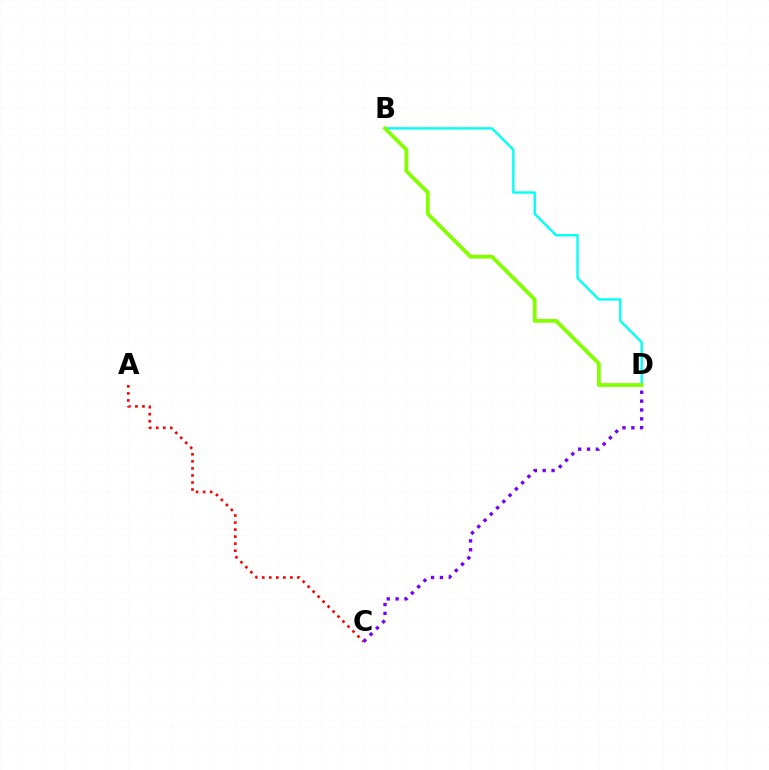{('B', 'D'): [{'color': '#00fff6', 'line_style': 'solid', 'thickness': 1.71}, {'color': '#84ff00', 'line_style': 'solid', 'thickness': 2.73}], ('A', 'C'): [{'color': '#ff0000', 'line_style': 'dotted', 'thickness': 1.91}], ('C', 'D'): [{'color': '#7200ff', 'line_style': 'dotted', 'thickness': 2.41}]}